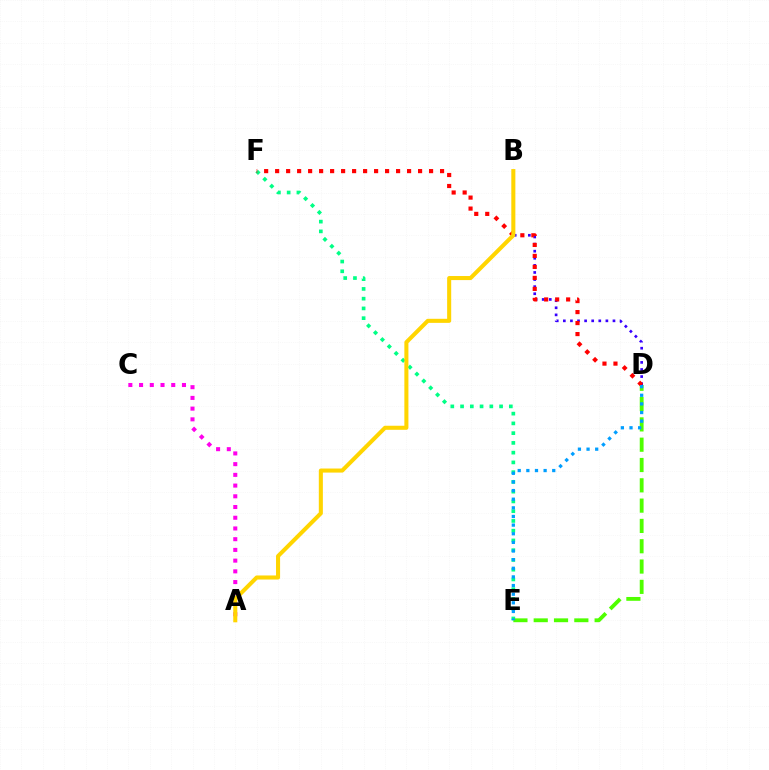{('B', 'D'): [{'color': '#3700ff', 'line_style': 'dotted', 'thickness': 1.93}], ('E', 'F'): [{'color': '#00ff86', 'line_style': 'dotted', 'thickness': 2.65}], ('D', 'E'): [{'color': '#4fff00', 'line_style': 'dashed', 'thickness': 2.76}, {'color': '#009eff', 'line_style': 'dotted', 'thickness': 2.35}], ('D', 'F'): [{'color': '#ff0000', 'line_style': 'dotted', 'thickness': 2.99}], ('A', 'C'): [{'color': '#ff00ed', 'line_style': 'dotted', 'thickness': 2.91}], ('A', 'B'): [{'color': '#ffd500', 'line_style': 'solid', 'thickness': 2.92}]}